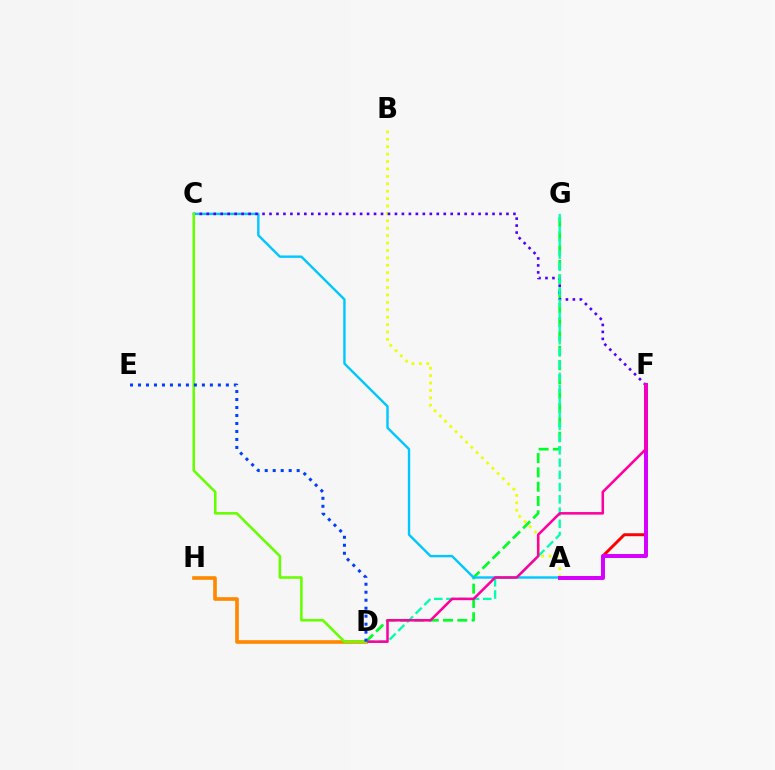{('D', 'H'): [{'color': '#ff8800', 'line_style': 'solid', 'thickness': 2.61}], ('D', 'G'): [{'color': '#00ff27', 'line_style': 'dashed', 'thickness': 1.94}, {'color': '#00ffaf', 'line_style': 'dashed', 'thickness': 1.66}], ('A', 'C'): [{'color': '#00c7ff', 'line_style': 'solid', 'thickness': 1.72}], ('A', 'F'): [{'color': '#ff0000', 'line_style': 'solid', 'thickness': 2.13}, {'color': '#d600ff', 'line_style': 'solid', 'thickness': 2.84}], ('A', 'B'): [{'color': '#eeff00', 'line_style': 'dotted', 'thickness': 2.01}], ('C', 'F'): [{'color': '#4f00ff', 'line_style': 'dotted', 'thickness': 1.89}], ('D', 'F'): [{'color': '#ff00a0', 'line_style': 'solid', 'thickness': 1.83}], ('C', 'D'): [{'color': '#66ff00', 'line_style': 'solid', 'thickness': 1.85}], ('D', 'E'): [{'color': '#003fff', 'line_style': 'dotted', 'thickness': 2.17}]}